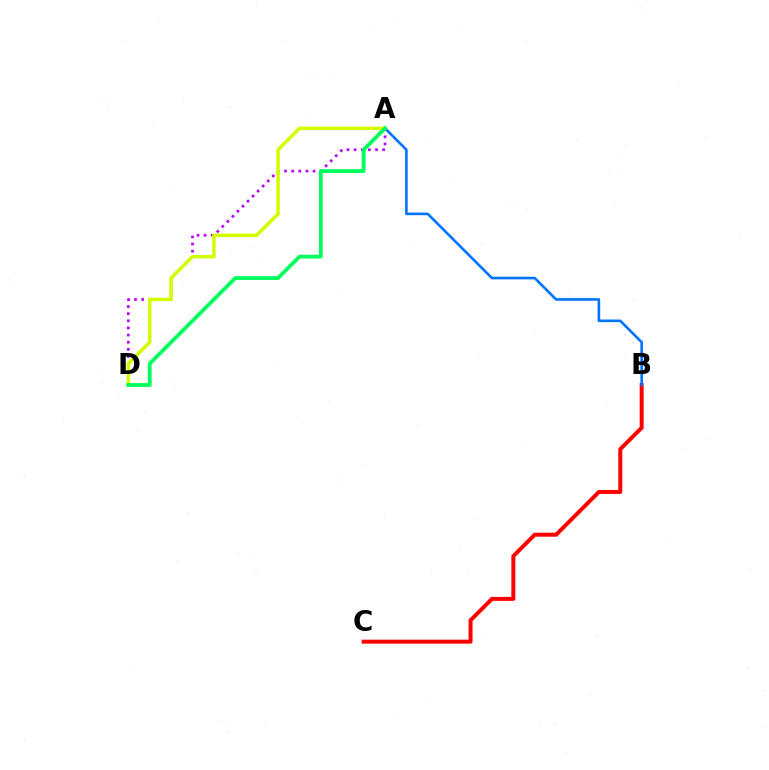{('B', 'C'): [{'color': '#ff0000', 'line_style': 'solid', 'thickness': 2.87}], ('A', 'B'): [{'color': '#0074ff', 'line_style': 'solid', 'thickness': 1.88}], ('A', 'D'): [{'color': '#b900ff', 'line_style': 'dotted', 'thickness': 1.94}, {'color': '#d1ff00', 'line_style': 'solid', 'thickness': 2.52}, {'color': '#00ff5c', 'line_style': 'solid', 'thickness': 2.73}]}